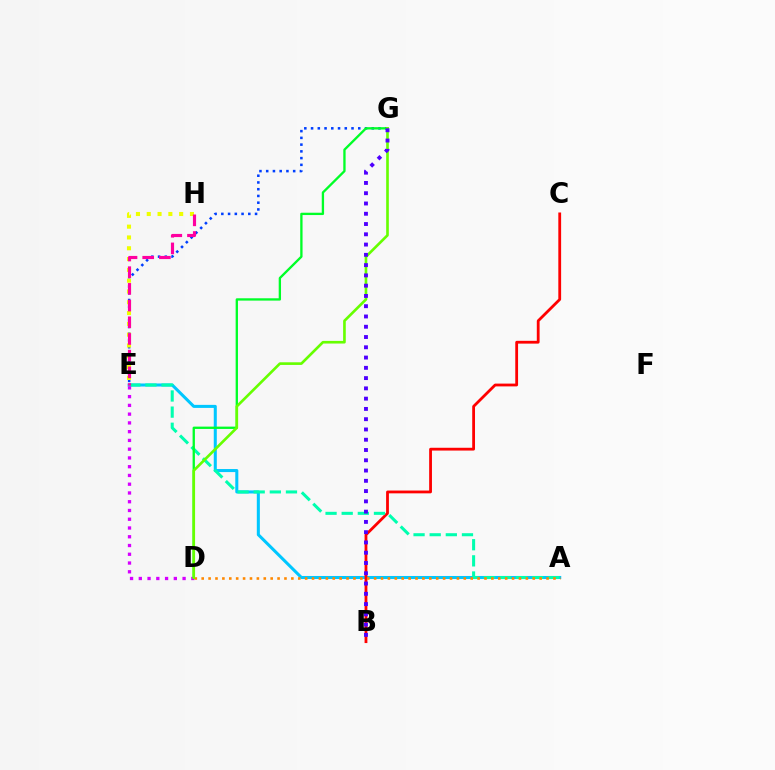{('E', 'G'): [{'color': '#003fff', 'line_style': 'dotted', 'thickness': 1.83}], ('E', 'H'): [{'color': '#eeff00', 'line_style': 'dotted', 'thickness': 2.94}, {'color': '#ff00a0', 'line_style': 'dashed', 'thickness': 2.27}], ('A', 'E'): [{'color': '#00c7ff', 'line_style': 'solid', 'thickness': 2.19}, {'color': '#00ffaf', 'line_style': 'dashed', 'thickness': 2.19}], ('B', 'C'): [{'color': '#ff0000', 'line_style': 'solid', 'thickness': 2.01}], ('D', 'E'): [{'color': '#d600ff', 'line_style': 'dotted', 'thickness': 2.38}], ('D', 'G'): [{'color': '#00ff27', 'line_style': 'solid', 'thickness': 1.67}, {'color': '#66ff00', 'line_style': 'solid', 'thickness': 1.9}], ('A', 'D'): [{'color': '#ff8800', 'line_style': 'dotted', 'thickness': 1.87}], ('B', 'G'): [{'color': '#4f00ff', 'line_style': 'dotted', 'thickness': 2.79}]}